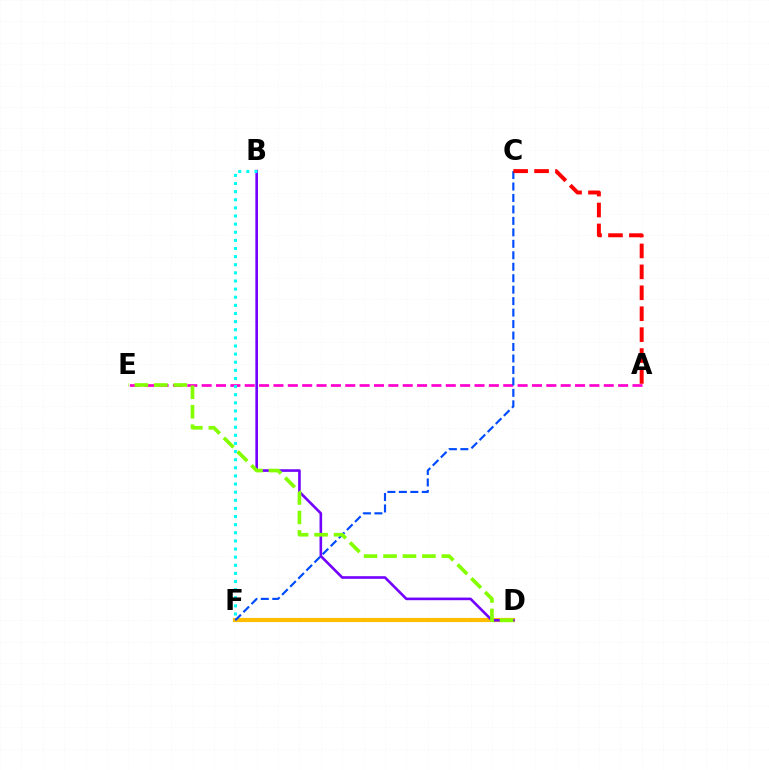{('D', 'F'): [{'color': '#00ff39', 'line_style': 'dotted', 'thickness': 2.52}, {'color': '#ffbd00', 'line_style': 'solid', 'thickness': 2.99}], ('A', 'E'): [{'color': '#ff00cf', 'line_style': 'dashed', 'thickness': 1.95}], ('B', 'D'): [{'color': '#7200ff', 'line_style': 'solid', 'thickness': 1.88}], ('C', 'F'): [{'color': '#004bff', 'line_style': 'dashed', 'thickness': 1.56}], ('D', 'E'): [{'color': '#84ff00', 'line_style': 'dashed', 'thickness': 2.64}], ('B', 'F'): [{'color': '#00fff6', 'line_style': 'dotted', 'thickness': 2.21}], ('A', 'C'): [{'color': '#ff0000', 'line_style': 'dashed', 'thickness': 2.84}]}